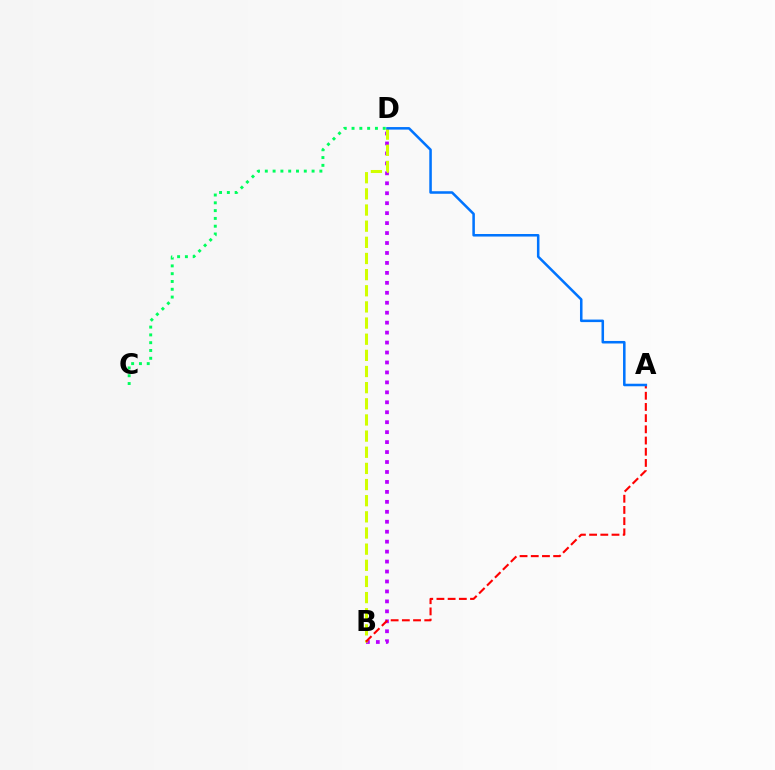{('B', 'D'): [{'color': '#b900ff', 'line_style': 'dotted', 'thickness': 2.7}, {'color': '#d1ff00', 'line_style': 'dashed', 'thickness': 2.19}], ('A', 'B'): [{'color': '#ff0000', 'line_style': 'dashed', 'thickness': 1.52}], ('A', 'D'): [{'color': '#0074ff', 'line_style': 'solid', 'thickness': 1.83}], ('C', 'D'): [{'color': '#00ff5c', 'line_style': 'dotted', 'thickness': 2.12}]}